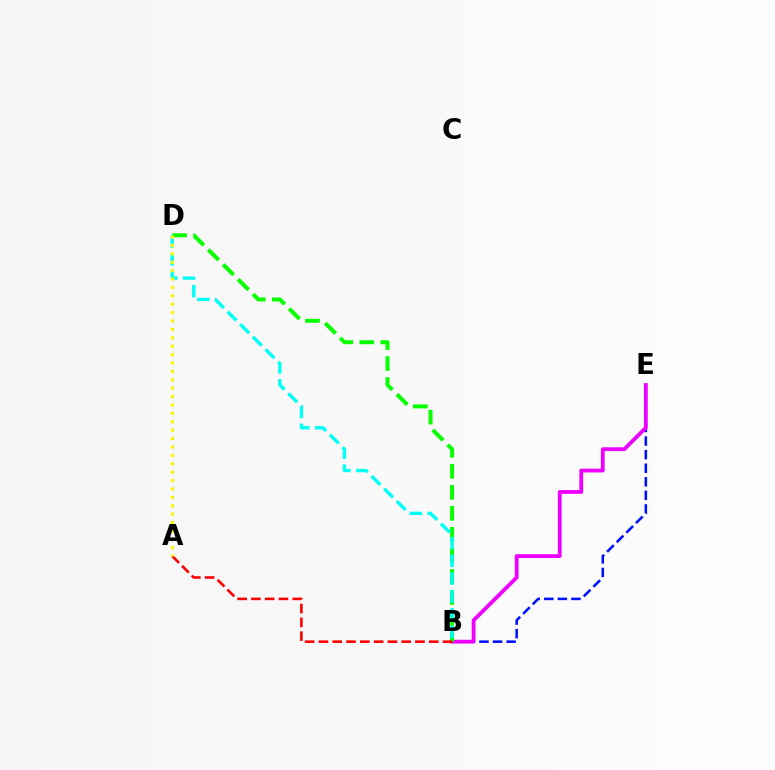{('B', 'E'): [{'color': '#0010ff', 'line_style': 'dashed', 'thickness': 1.84}, {'color': '#ee00ff', 'line_style': 'solid', 'thickness': 2.73}], ('B', 'D'): [{'color': '#08ff00', 'line_style': 'dashed', 'thickness': 2.86}, {'color': '#00fff6', 'line_style': 'dashed', 'thickness': 2.42}], ('A', 'B'): [{'color': '#ff0000', 'line_style': 'dashed', 'thickness': 1.87}], ('A', 'D'): [{'color': '#fcf500', 'line_style': 'dotted', 'thickness': 2.28}]}